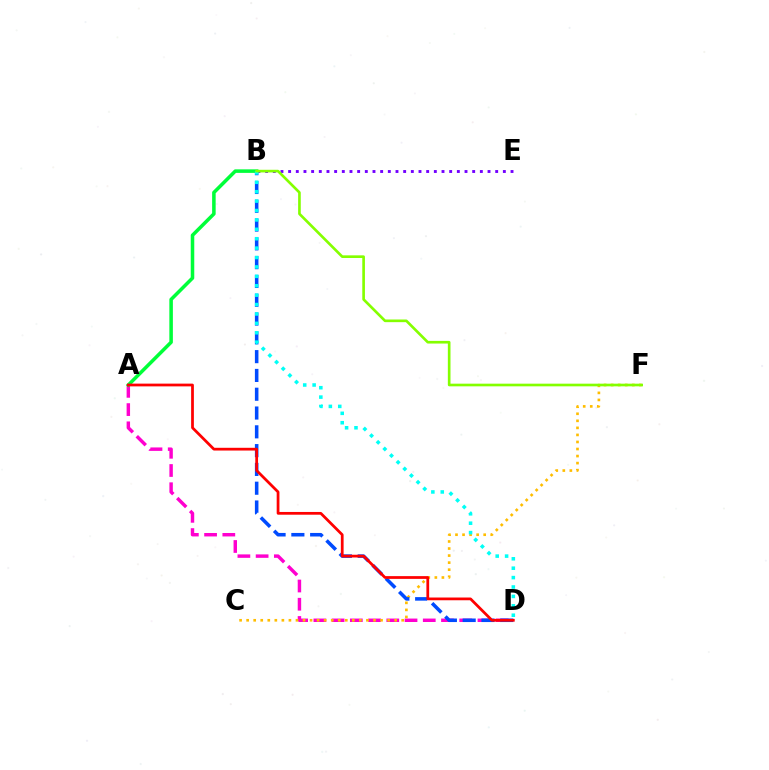{('A', 'D'): [{'color': '#ff00cf', 'line_style': 'dashed', 'thickness': 2.48}, {'color': '#ff0000', 'line_style': 'solid', 'thickness': 1.98}], ('C', 'F'): [{'color': '#ffbd00', 'line_style': 'dotted', 'thickness': 1.91}], ('B', 'D'): [{'color': '#004bff', 'line_style': 'dashed', 'thickness': 2.55}, {'color': '#00fff6', 'line_style': 'dotted', 'thickness': 2.56}], ('B', 'E'): [{'color': '#7200ff', 'line_style': 'dotted', 'thickness': 2.08}], ('A', 'B'): [{'color': '#00ff39', 'line_style': 'solid', 'thickness': 2.54}], ('B', 'F'): [{'color': '#84ff00', 'line_style': 'solid', 'thickness': 1.91}]}